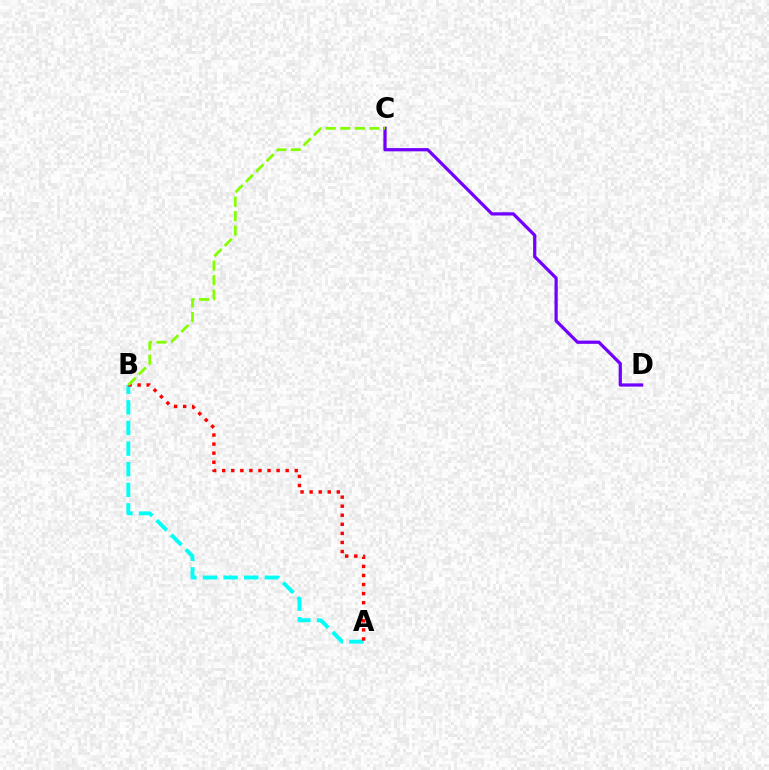{('C', 'D'): [{'color': '#7200ff', 'line_style': 'solid', 'thickness': 2.33}], ('A', 'B'): [{'color': '#00fff6', 'line_style': 'dashed', 'thickness': 2.8}, {'color': '#ff0000', 'line_style': 'dotted', 'thickness': 2.46}], ('B', 'C'): [{'color': '#84ff00', 'line_style': 'dashed', 'thickness': 1.98}]}